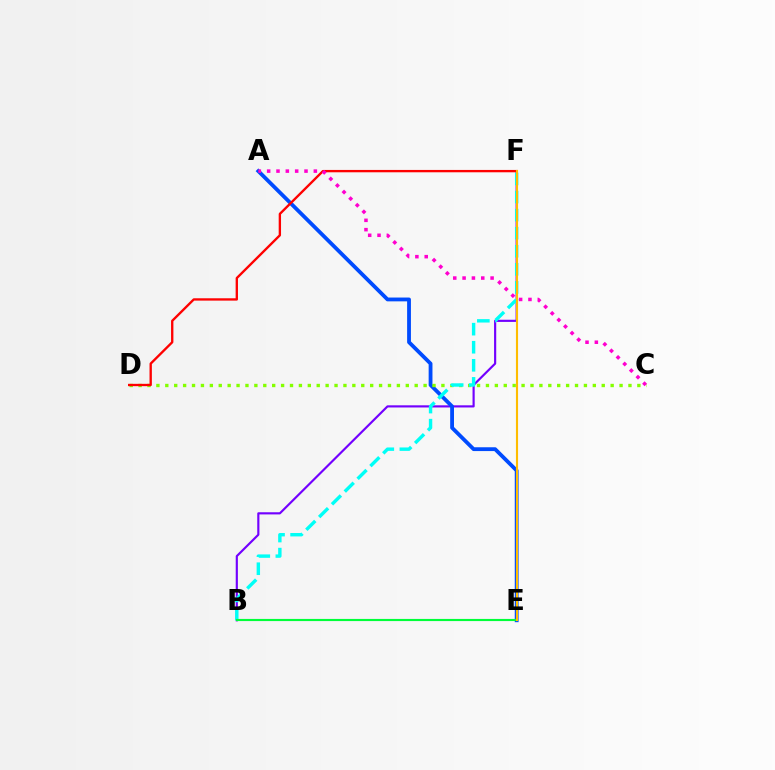{('B', 'F'): [{'color': '#7200ff', 'line_style': 'solid', 'thickness': 1.55}, {'color': '#00fff6', 'line_style': 'dashed', 'thickness': 2.45}], ('A', 'E'): [{'color': '#004bff', 'line_style': 'solid', 'thickness': 2.75}], ('C', 'D'): [{'color': '#84ff00', 'line_style': 'dotted', 'thickness': 2.42}], ('B', 'E'): [{'color': '#00ff39', 'line_style': 'solid', 'thickness': 1.55}], ('D', 'F'): [{'color': '#ff0000', 'line_style': 'solid', 'thickness': 1.69}], ('A', 'C'): [{'color': '#ff00cf', 'line_style': 'dotted', 'thickness': 2.54}], ('E', 'F'): [{'color': '#ffbd00', 'line_style': 'solid', 'thickness': 1.53}]}